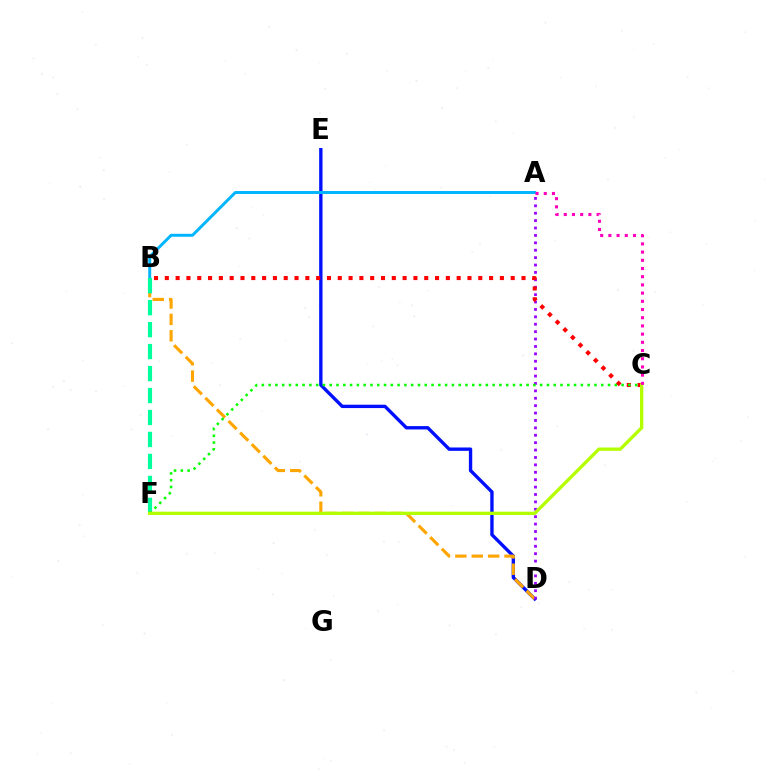{('D', 'E'): [{'color': '#0010ff', 'line_style': 'solid', 'thickness': 2.42}], ('B', 'D'): [{'color': '#ffa500', 'line_style': 'dashed', 'thickness': 2.23}], ('A', 'D'): [{'color': '#9b00ff', 'line_style': 'dotted', 'thickness': 2.01}], ('B', 'C'): [{'color': '#ff0000', 'line_style': 'dotted', 'thickness': 2.94}], ('A', 'B'): [{'color': '#00b5ff', 'line_style': 'solid', 'thickness': 2.13}], ('B', 'F'): [{'color': '#00ff9d', 'line_style': 'dashed', 'thickness': 2.98}], ('C', 'F'): [{'color': '#08ff00', 'line_style': 'dotted', 'thickness': 1.84}, {'color': '#b3ff00', 'line_style': 'solid', 'thickness': 2.39}], ('A', 'C'): [{'color': '#ff00bd', 'line_style': 'dotted', 'thickness': 2.23}]}